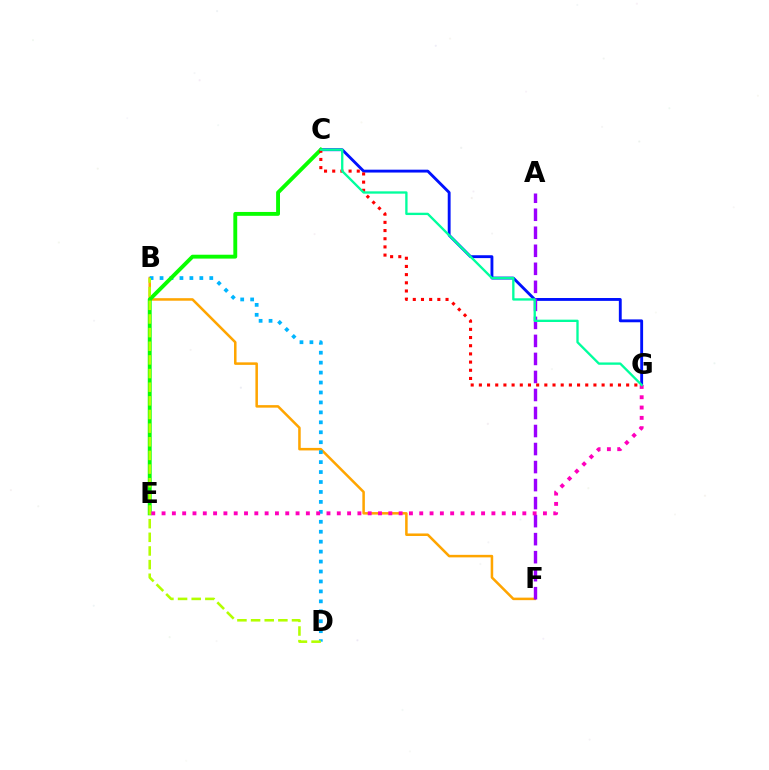{('C', 'G'): [{'color': '#0010ff', 'line_style': 'solid', 'thickness': 2.06}, {'color': '#ff0000', 'line_style': 'dotted', 'thickness': 2.22}, {'color': '#00ff9d', 'line_style': 'solid', 'thickness': 1.68}], ('B', 'F'): [{'color': '#ffa500', 'line_style': 'solid', 'thickness': 1.82}], ('B', 'D'): [{'color': '#00b5ff', 'line_style': 'dotted', 'thickness': 2.7}, {'color': '#b3ff00', 'line_style': 'dashed', 'thickness': 1.85}], ('A', 'F'): [{'color': '#9b00ff', 'line_style': 'dashed', 'thickness': 2.45}], ('C', 'E'): [{'color': '#08ff00', 'line_style': 'solid', 'thickness': 2.79}], ('E', 'G'): [{'color': '#ff00bd', 'line_style': 'dotted', 'thickness': 2.8}]}